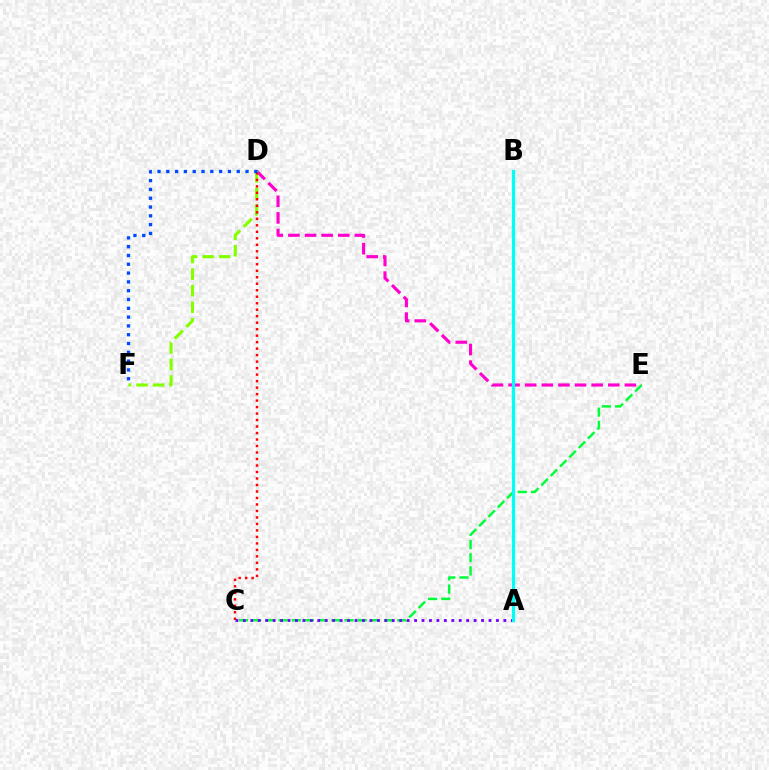{('D', 'E'): [{'color': '#ff00cf', 'line_style': 'dashed', 'thickness': 2.26}], ('D', 'F'): [{'color': '#84ff00', 'line_style': 'dashed', 'thickness': 2.25}, {'color': '#004bff', 'line_style': 'dotted', 'thickness': 2.39}], ('A', 'B'): [{'color': '#ffbd00', 'line_style': 'dashed', 'thickness': 1.82}, {'color': '#00fff6', 'line_style': 'solid', 'thickness': 2.32}], ('C', 'D'): [{'color': '#ff0000', 'line_style': 'dotted', 'thickness': 1.76}], ('C', 'E'): [{'color': '#00ff39', 'line_style': 'dashed', 'thickness': 1.79}], ('A', 'C'): [{'color': '#7200ff', 'line_style': 'dotted', 'thickness': 2.02}]}